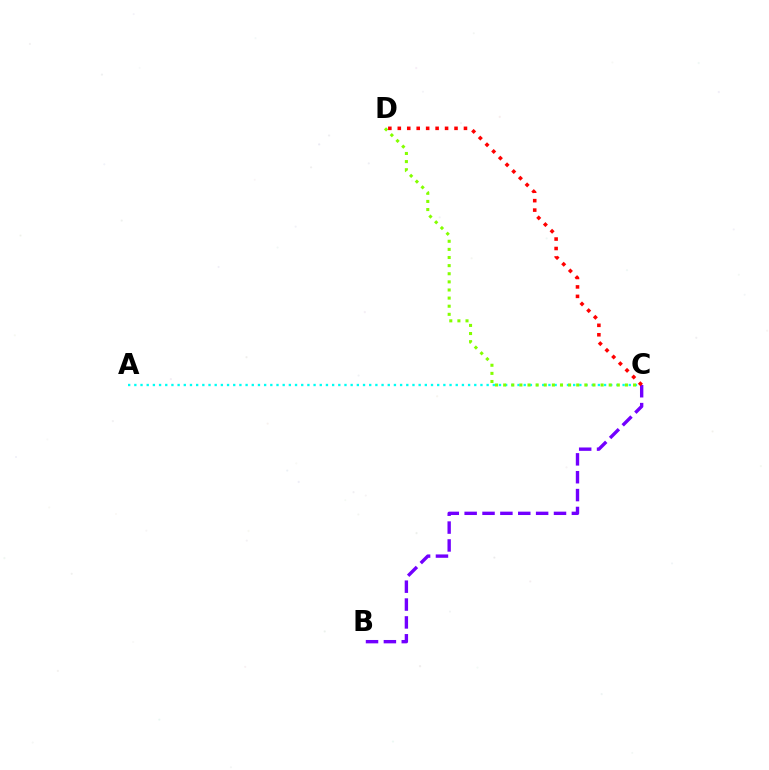{('A', 'C'): [{'color': '#00fff6', 'line_style': 'dotted', 'thickness': 1.68}], ('C', 'D'): [{'color': '#84ff00', 'line_style': 'dotted', 'thickness': 2.21}, {'color': '#ff0000', 'line_style': 'dotted', 'thickness': 2.57}], ('B', 'C'): [{'color': '#7200ff', 'line_style': 'dashed', 'thickness': 2.43}]}